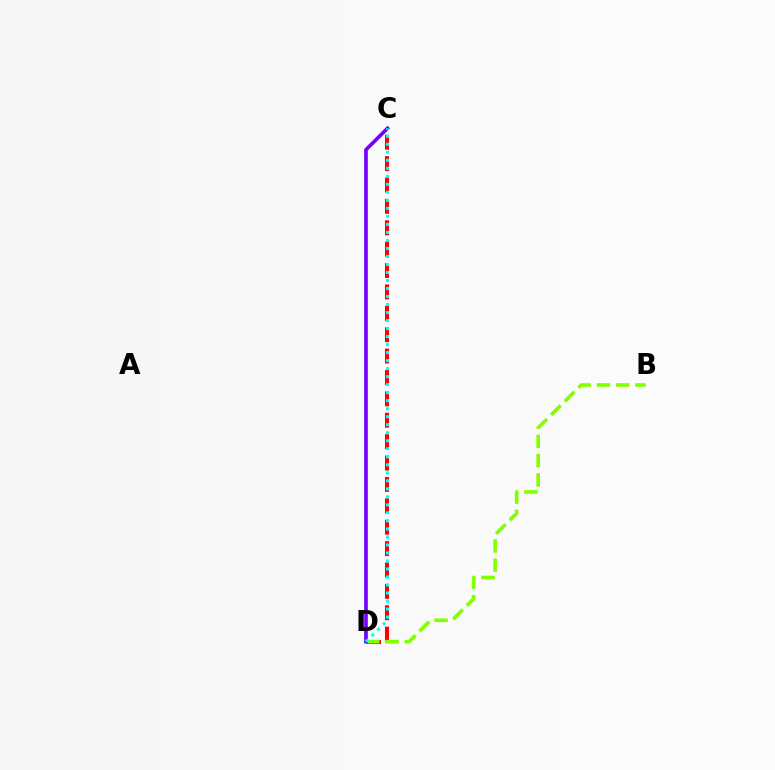{('C', 'D'): [{'color': '#ff0000', 'line_style': 'dashed', 'thickness': 2.91}, {'color': '#7200ff', 'line_style': 'solid', 'thickness': 2.63}, {'color': '#00fff6', 'line_style': 'dotted', 'thickness': 2.18}], ('B', 'D'): [{'color': '#84ff00', 'line_style': 'dashed', 'thickness': 2.62}]}